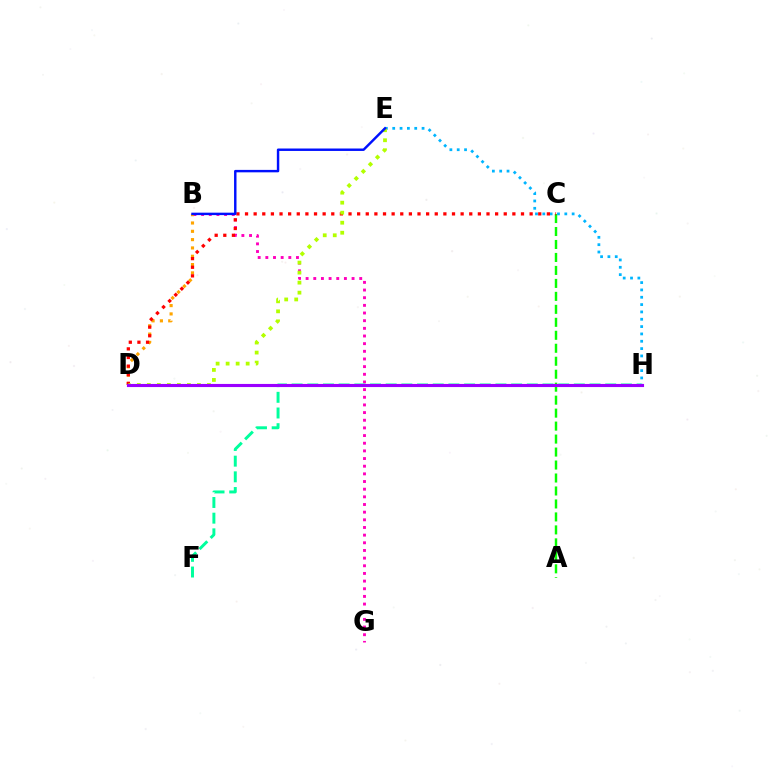{('B', 'G'): [{'color': '#ff00bd', 'line_style': 'dotted', 'thickness': 2.08}], ('B', 'D'): [{'color': '#ffa500', 'line_style': 'dotted', 'thickness': 2.26}], ('F', 'H'): [{'color': '#00ff9d', 'line_style': 'dashed', 'thickness': 2.13}], ('A', 'C'): [{'color': '#08ff00', 'line_style': 'dashed', 'thickness': 1.76}], ('E', 'H'): [{'color': '#00b5ff', 'line_style': 'dotted', 'thickness': 1.99}], ('C', 'D'): [{'color': '#ff0000', 'line_style': 'dotted', 'thickness': 2.34}], ('D', 'E'): [{'color': '#b3ff00', 'line_style': 'dotted', 'thickness': 2.72}], ('D', 'H'): [{'color': '#9b00ff', 'line_style': 'solid', 'thickness': 2.25}], ('B', 'E'): [{'color': '#0010ff', 'line_style': 'solid', 'thickness': 1.75}]}